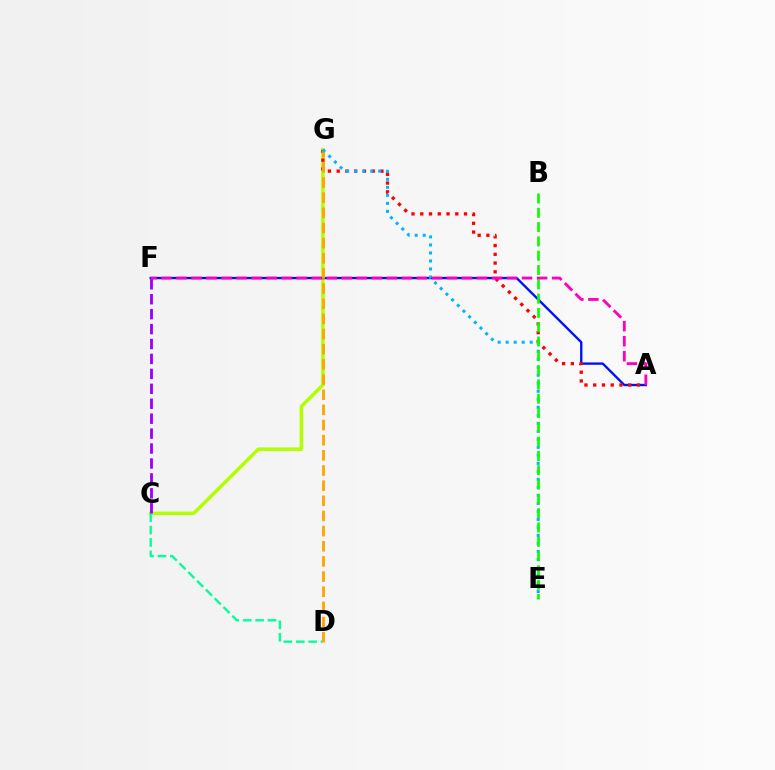{('C', 'G'): [{'color': '#b3ff00', 'line_style': 'solid', 'thickness': 2.53}], ('A', 'F'): [{'color': '#0010ff', 'line_style': 'solid', 'thickness': 1.69}, {'color': '#ff00bd', 'line_style': 'dashed', 'thickness': 2.04}], ('C', 'D'): [{'color': '#00ff9d', 'line_style': 'dashed', 'thickness': 1.69}], ('A', 'G'): [{'color': '#ff0000', 'line_style': 'dotted', 'thickness': 2.38}], ('D', 'G'): [{'color': '#ffa500', 'line_style': 'dashed', 'thickness': 2.06}], ('E', 'G'): [{'color': '#00b5ff', 'line_style': 'dotted', 'thickness': 2.18}], ('B', 'E'): [{'color': '#08ff00', 'line_style': 'dashed', 'thickness': 1.94}], ('C', 'F'): [{'color': '#9b00ff', 'line_style': 'dashed', 'thickness': 2.03}]}